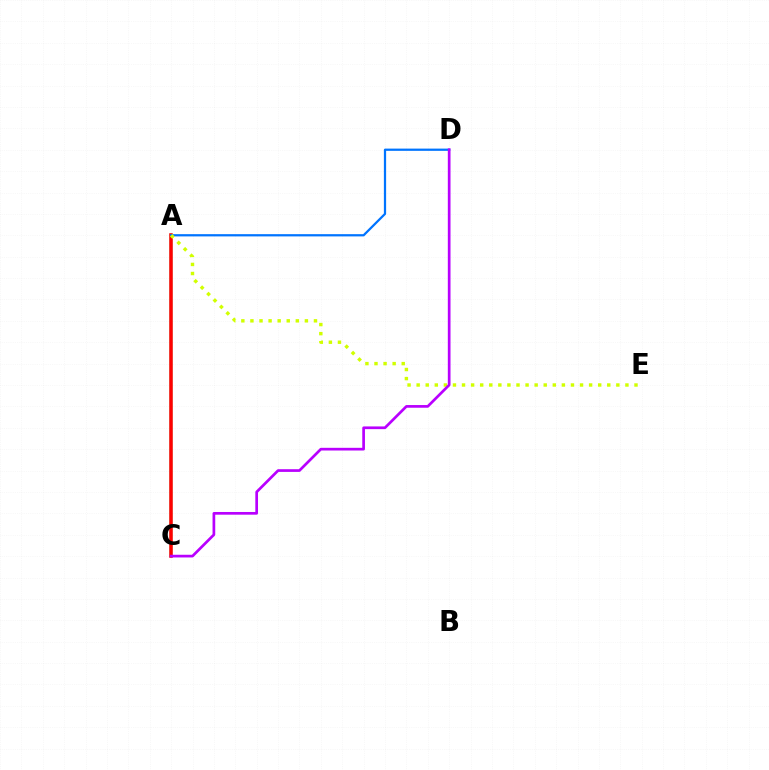{('A', 'C'): [{'color': '#00ff5c', 'line_style': 'solid', 'thickness': 1.77}, {'color': '#ff0000', 'line_style': 'solid', 'thickness': 2.52}], ('A', 'D'): [{'color': '#0074ff', 'line_style': 'solid', 'thickness': 1.61}], ('A', 'E'): [{'color': '#d1ff00', 'line_style': 'dotted', 'thickness': 2.47}], ('C', 'D'): [{'color': '#b900ff', 'line_style': 'solid', 'thickness': 1.94}]}